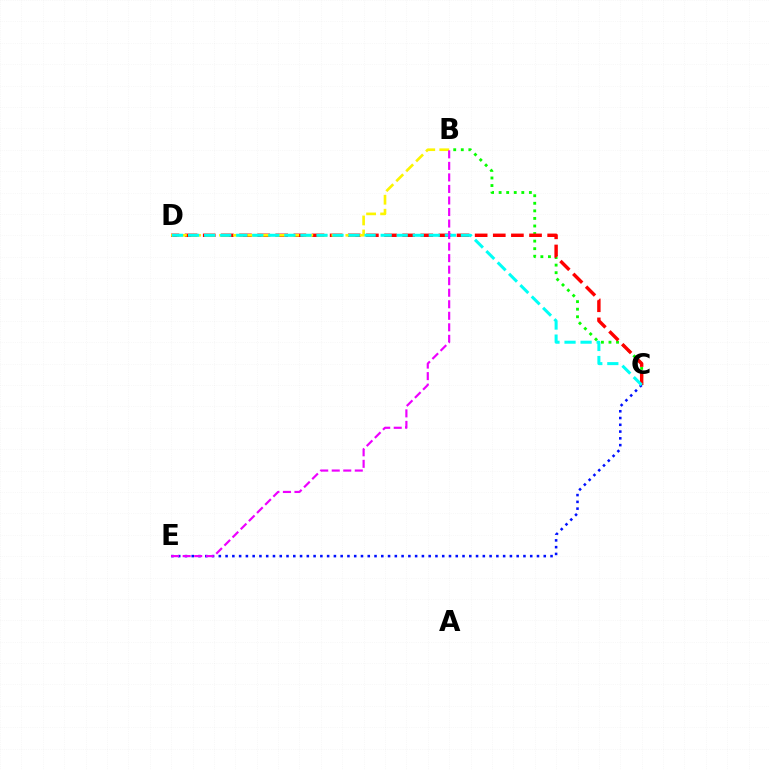{('C', 'E'): [{'color': '#0010ff', 'line_style': 'dotted', 'thickness': 1.84}], ('B', 'C'): [{'color': '#08ff00', 'line_style': 'dotted', 'thickness': 2.06}], ('C', 'D'): [{'color': '#ff0000', 'line_style': 'dashed', 'thickness': 2.46}, {'color': '#00fff6', 'line_style': 'dashed', 'thickness': 2.18}], ('B', 'D'): [{'color': '#fcf500', 'line_style': 'dashed', 'thickness': 1.91}], ('B', 'E'): [{'color': '#ee00ff', 'line_style': 'dashed', 'thickness': 1.57}]}